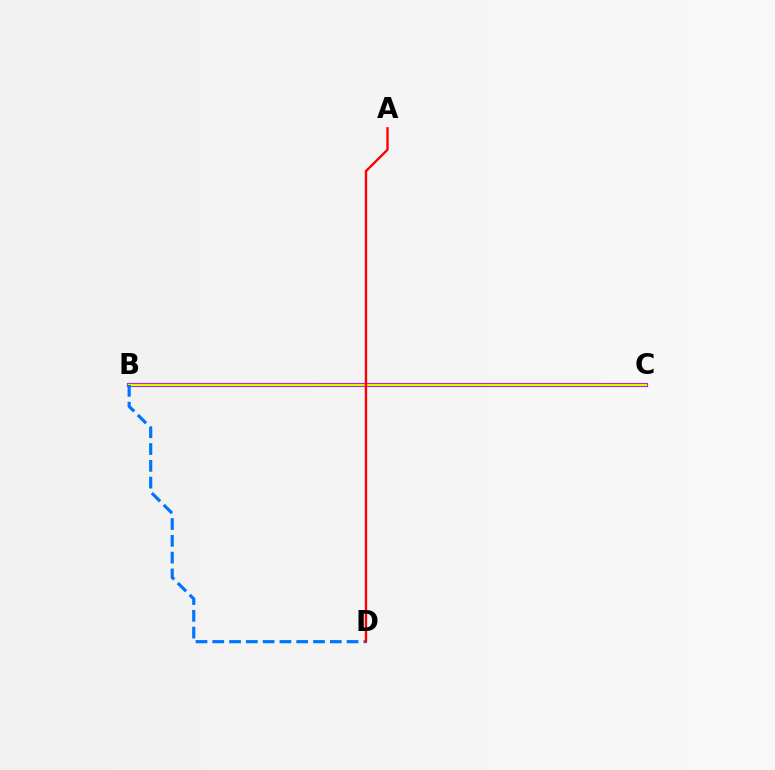{('B', 'C'): [{'color': '#00ff5c', 'line_style': 'solid', 'thickness': 2.92}, {'color': '#b900ff', 'line_style': 'solid', 'thickness': 2.97}, {'color': '#d1ff00', 'line_style': 'solid', 'thickness': 1.65}], ('B', 'D'): [{'color': '#0074ff', 'line_style': 'dashed', 'thickness': 2.28}], ('A', 'D'): [{'color': '#ff0000', 'line_style': 'solid', 'thickness': 1.71}]}